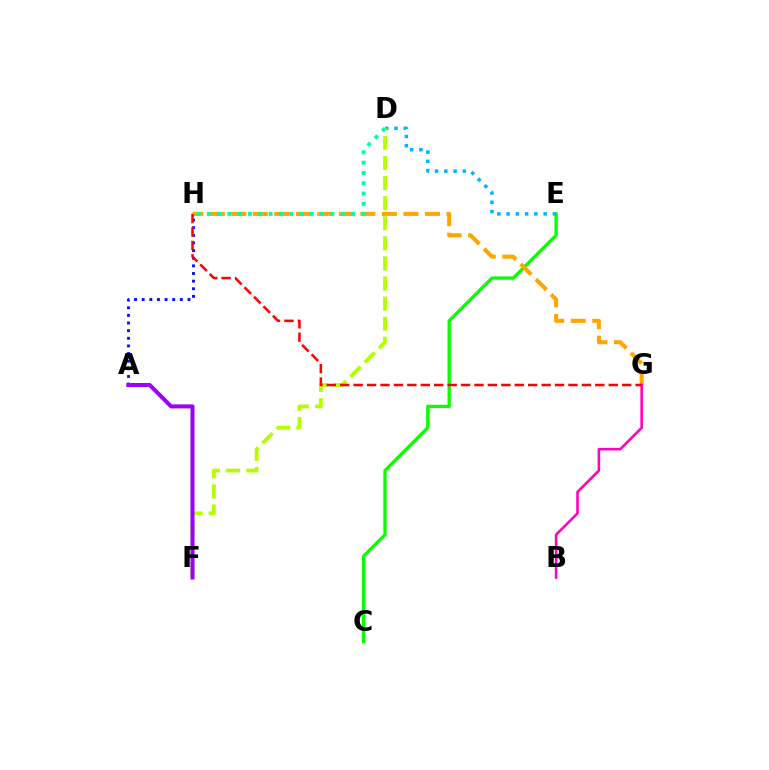{('A', 'H'): [{'color': '#0010ff', 'line_style': 'dotted', 'thickness': 2.07}], ('C', 'E'): [{'color': '#08ff00', 'line_style': 'solid', 'thickness': 2.38}], ('D', 'E'): [{'color': '#00b5ff', 'line_style': 'dotted', 'thickness': 2.52}], ('G', 'H'): [{'color': '#ffa500', 'line_style': 'dashed', 'thickness': 2.92}, {'color': '#ff0000', 'line_style': 'dashed', 'thickness': 1.82}], ('B', 'G'): [{'color': '#ff00bd', 'line_style': 'solid', 'thickness': 1.85}], ('D', 'F'): [{'color': '#b3ff00', 'line_style': 'dashed', 'thickness': 2.73}], ('A', 'F'): [{'color': '#9b00ff', 'line_style': 'solid', 'thickness': 2.89}], ('D', 'H'): [{'color': '#00ff9d', 'line_style': 'dotted', 'thickness': 2.8}]}